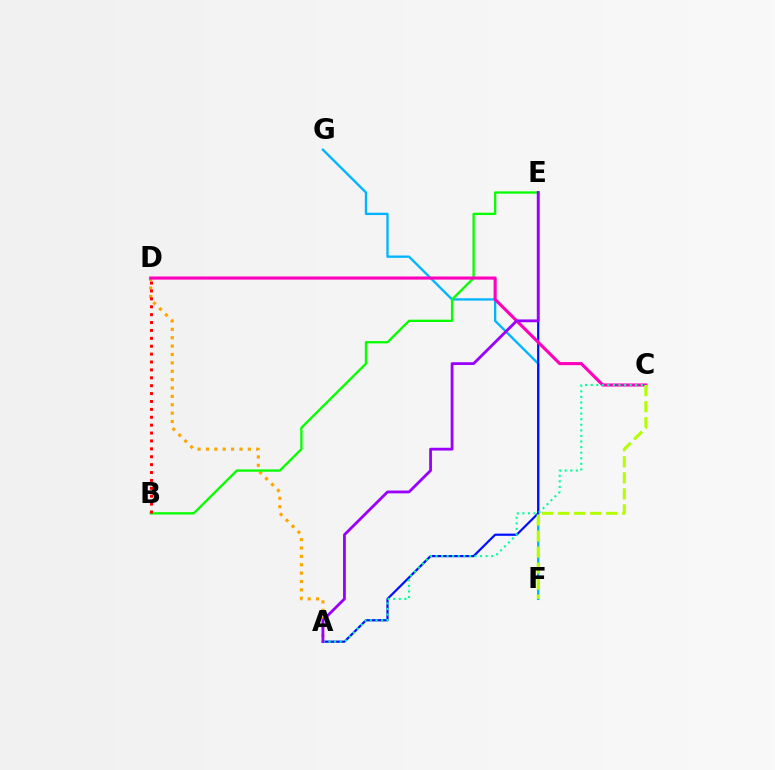{('A', 'D'): [{'color': '#ffa500', 'line_style': 'dotted', 'thickness': 2.28}], ('F', 'G'): [{'color': '#00b5ff', 'line_style': 'solid', 'thickness': 1.67}], ('A', 'E'): [{'color': '#0010ff', 'line_style': 'solid', 'thickness': 1.59}, {'color': '#9b00ff', 'line_style': 'solid', 'thickness': 2.01}], ('B', 'E'): [{'color': '#08ff00', 'line_style': 'solid', 'thickness': 1.67}], ('C', 'D'): [{'color': '#ff00bd', 'line_style': 'solid', 'thickness': 2.24}], ('A', 'C'): [{'color': '#00ff9d', 'line_style': 'dotted', 'thickness': 1.52}], ('C', 'F'): [{'color': '#b3ff00', 'line_style': 'dashed', 'thickness': 2.18}], ('B', 'D'): [{'color': '#ff0000', 'line_style': 'dotted', 'thickness': 2.14}]}